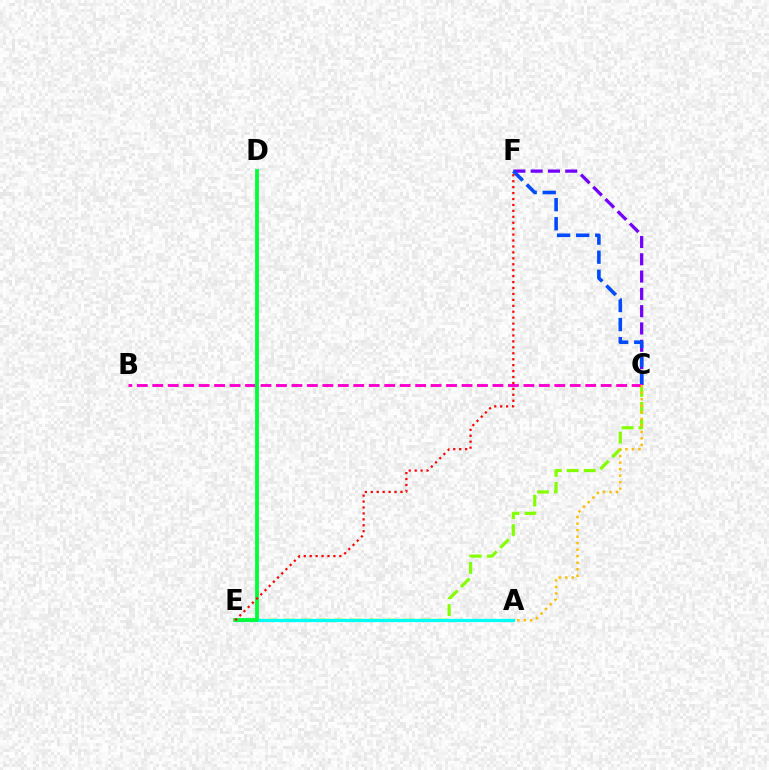{('C', 'F'): [{'color': '#7200ff', 'line_style': 'dashed', 'thickness': 2.35}, {'color': '#004bff', 'line_style': 'dashed', 'thickness': 2.59}], ('C', 'E'): [{'color': '#84ff00', 'line_style': 'dashed', 'thickness': 2.31}], ('B', 'C'): [{'color': '#ff00cf', 'line_style': 'dashed', 'thickness': 2.1}], ('A', 'E'): [{'color': '#00fff6', 'line_style': 'solid', 'thickness': 2.3}], ('D', 'E'): [{'color': '#00ff39', 'line_style': 'solid', 'thickness': 2.73}], ('A', 'C'): [{'color': '#ffbd00', 'line_style': 'dotted', 'thickness': 1.77}], ('E', 'F'): [{'color': '#ff0000', 'line_style': 'dotted', 'thickness': 1.61}]}